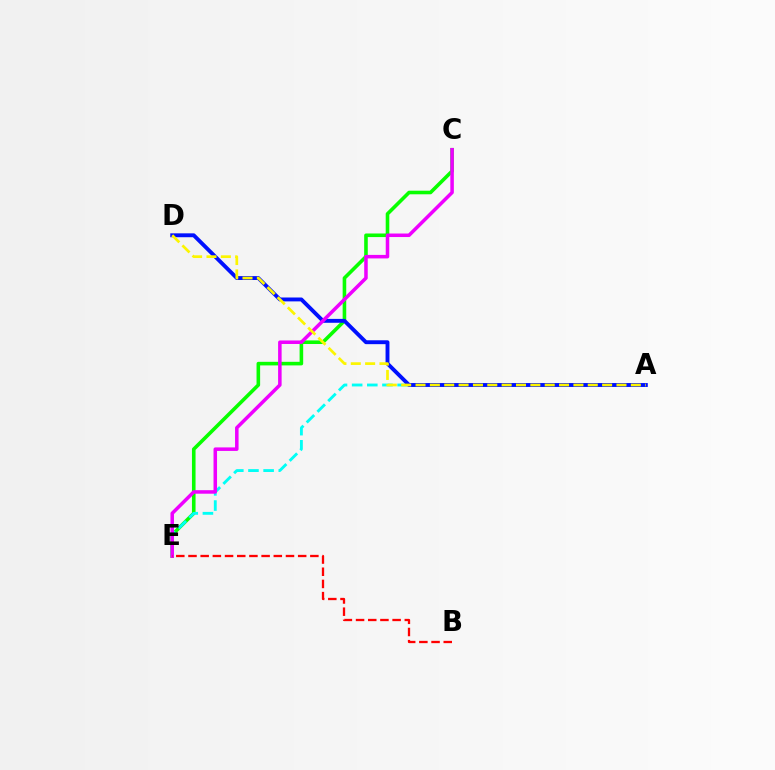{('C', 'E'): [{'color': '#08ff00', 'line_style': 'solid', 'thickness': 2.58}, {'color': '#ee00ff', 'line_style': 'solid', 'thickness': 2.53}], ('A', 'E'): [{'color': '#00fff6', 'line_style': 'dashed', 'thickness': 2.06}], ('A', 'D'): [{'color': '#0010ff', 'line_style': 'solid', 'thickness': 2.8}, {'color': '#fcf500', 'line_style': 'dashed', 'thickness': 1.95}], ('B', 'E'): [{'color': '#ff0000', 'line_style': 'dashed', 'thickness': 1.66}]}